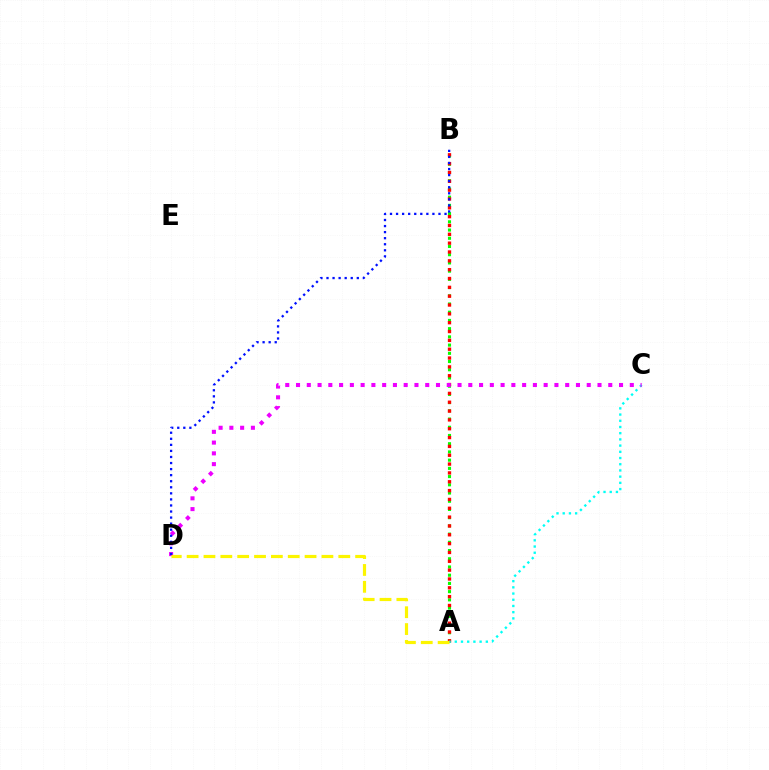{('A', 'B'): [{'color': '#08ff00', 'line_style': 'dotted', 'thickness': 2.23}, {'color': '#ff0000', 'line_style': 'dotted', 'thickness': 2.4}], ('A', 'C'): [{'color': '#00fff6', 'line_style': 'dotted', 'thickness': 1.69}], ('C', 'D'): [{'color': '#ee00ff', 'line_style': 'dotted', 'thickness': 2.93}], ('B', 'D'): [{'color': '#0010ff', 'line_style': 'dotted', 'thickness': 1.65}], ('A', 'D'): [{'color': '#fcf500', 'line_style': 'dashed', 'thickness': 2.29}]}